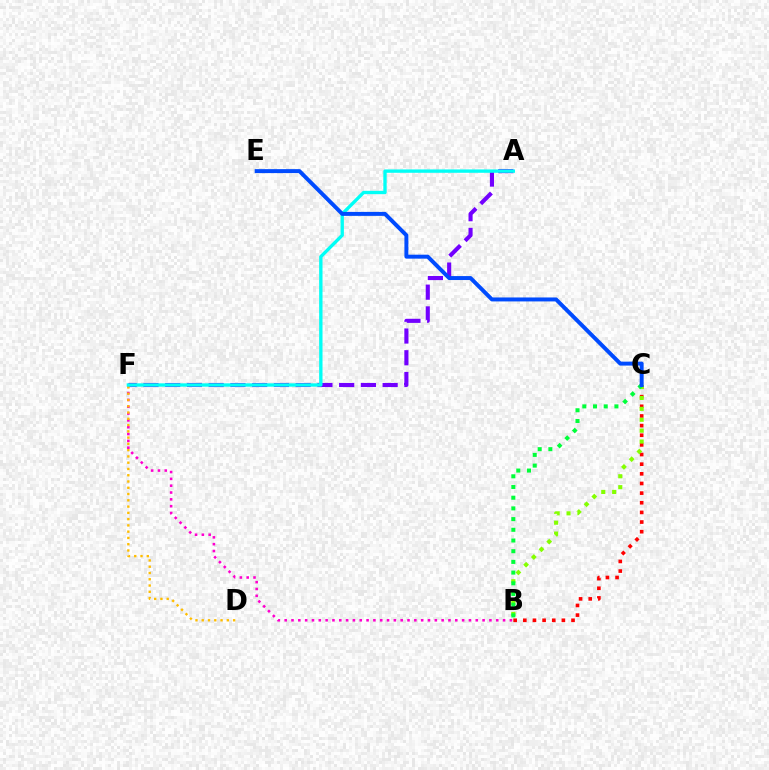{('A', 'F'): [{'color': '#7200ff', 'line_style': 'dashed', 'thickness': 2.95}, {'color': '#00fff6', 'line_style': 'solid', 'thickness': 2.41}], ('B', 'C'): [{'color': '#ff0000', 'line_style': 'dotted', 'thickness': 2.62}, {'color': '#84ff00', 'line_style': 'dotted', 'thickness': 2.96}, {'color': '#00ff39', 'line_style': 'dotted', 'thickness': 2.91}], ('B', 'F'): [{'color': '#ff00cf', 'line_style': 'dotted', 'thickness': 1.85}], ('D', 'F'): [{'color': '#ffbd00', 'line_style': 'dotted', 'thickness': 1.7}], ('C', 'E'): [{'color': '#004bff', 'line_style': 'solid', 'thickness': 2.85}]}